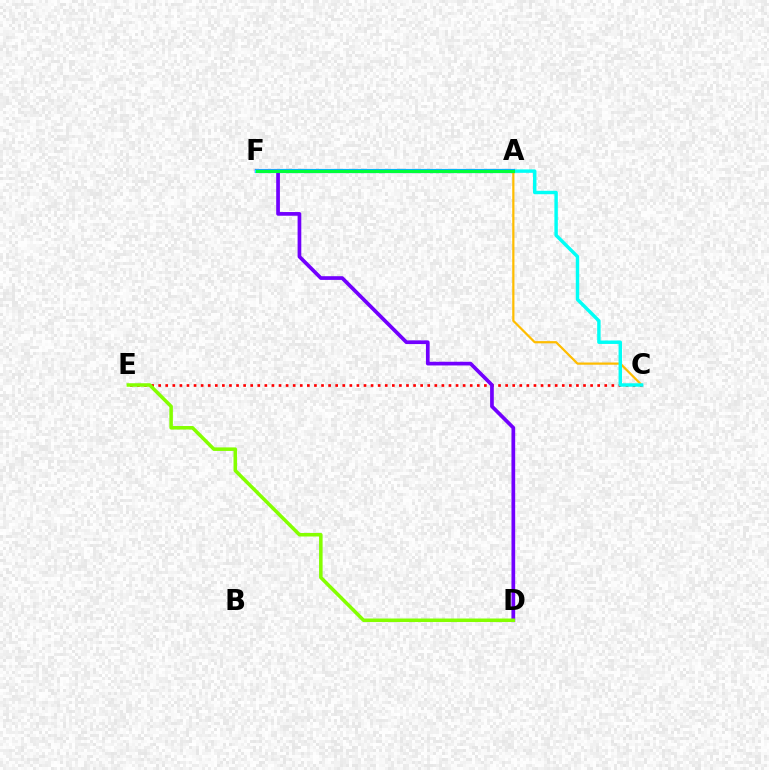{('C', 'E'): [{'color': '#ff0000', 'line_style': 'dotted', 'thickness': 1.92}], ('A', 'F'): [{'color': '#004bff', 'line_style': 'solid', 'thickness': 2.99}, {'color': '#ff00cf', 'line_style': 'solid', 'thickness': 1.54}, {'color': '#00ff39', 'line_style': 'solid', 'thickness': 2.22}], ('D', 'F'): [{'color': '#7200ff', 'line_style': 'solid', 'thickness': 2.67}], ('A', 'C'): [{'color': '#ffbd00', 'line_style': 'solid', 'thickness': 1.6}], ('C', 'F'): [{'color': '#00fff6', 'line_style': 'solid', 'thickness': 2.47}], ('D', 'E'): [{'color': '#84ff00', 'line_style': 'solid', 'thickness': 2.54}]}